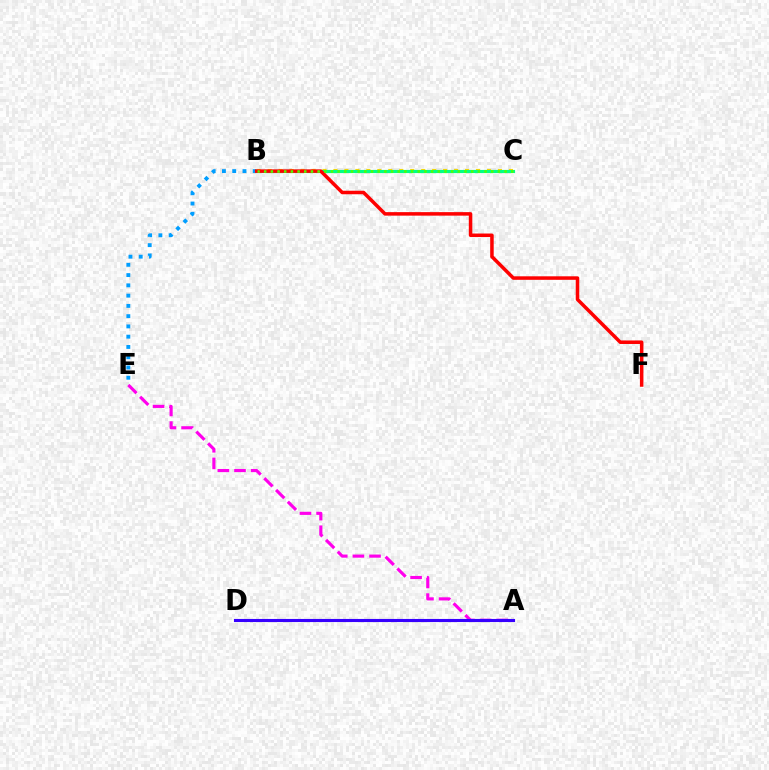{('B', 'C'): [{'color': '#ffd500', 'line_style': 'dotted', 'thickness': 2.98}, {'color': '#00ff86', 'line_style': 'solid', 'thickness': 2.26}, {'color': '#4fff00', 'line_style': 'dotted', 'thickness': 1.81}], ('B', 'E'): [{'color': '#009eff', 'line_style': 'dotted', 'thickness': 2.79}], ('A', 'E'): [{'color': '#ff00ed', 'line_style': 'dashed', 'thickness': 2.26}], ('B', 'F'): [{'color': '#ff0000', 'line_style': 'solid', 'thickness': 2.53}], ('A', 'D'): [{'color': '#3700ff', 'line_style': 'solid', 'thickness': 2.23}]}